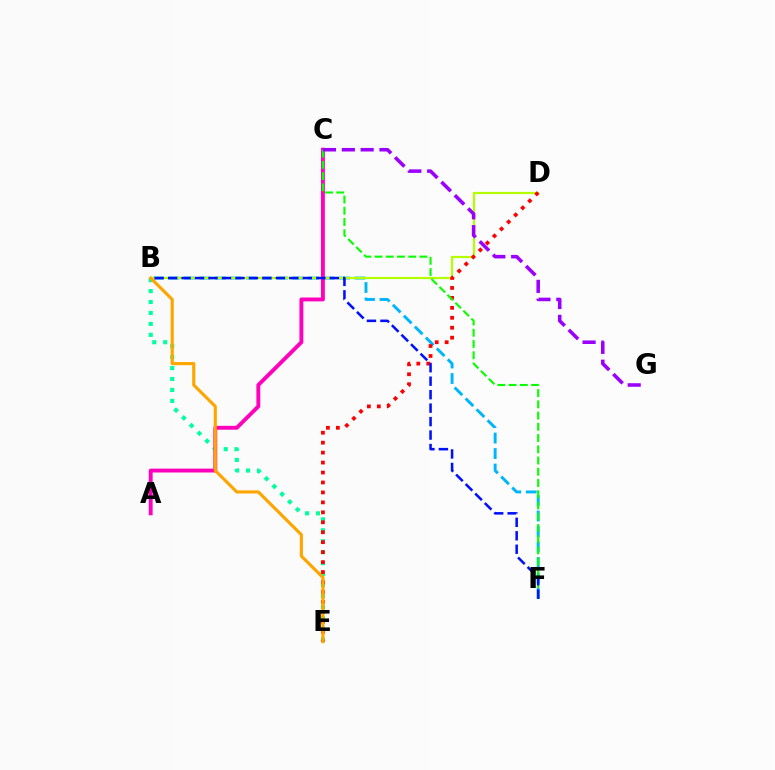{('B', 'E'): [{'color': '#00ff9d', 'line_style': 'dotted', 'thickness': 2.97}, {'color': '#ffa500', 'line_style': 'solid', 'thickness': 2.25}], ('B', 'F'): [{'color': '#00b5ff', 'line_style': 'dashed', 'thickness': 2.1}, {'color': '#0010ff', 'line_style': 'dashed', 'thickness': 1.83}], ('B', 'D'): [{'color': '#b3ff00', 'line_style': 'solid', 'thickness': 1.59}], ('A', 'C'): [{'color': '#ff00bd', 'line_style': 'solid', 'thickness': 2.8}], ('D', 'E'): [{'color': '#ff0000', 'line_style': 'dotted', 'thickness': 2.7}], ('C', 'F'): [{'color': '#08ff00', 'line_style': 'dashed', 'thickness': 1.53}], ('C', 'G'): [{'color': '#9b00ff', 'line_style': 'dashed', 'thickness': 2.56}]}